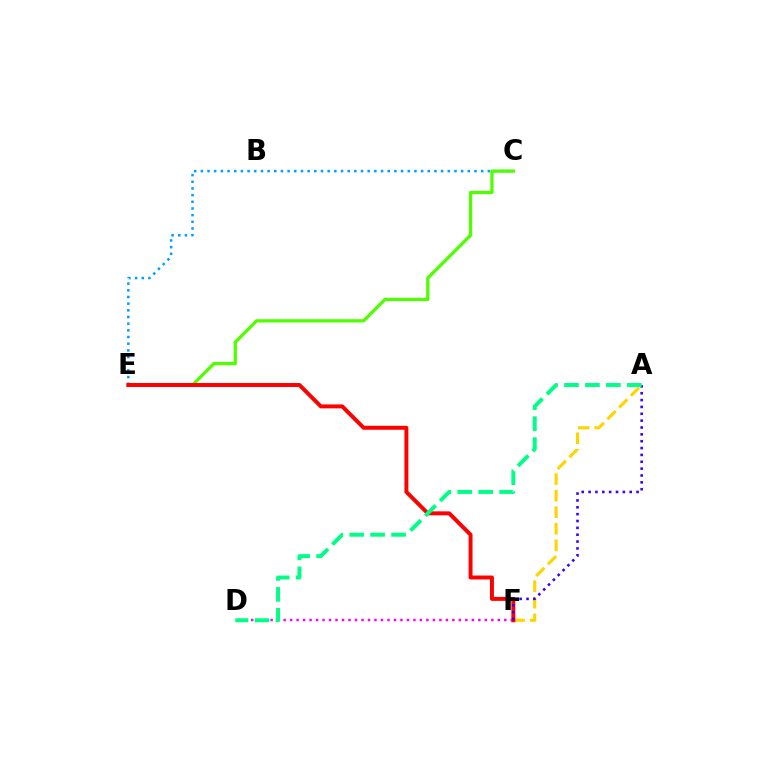{('A', 'F'): [{'color': '#ffd500', 'line_style': 'dashed', 'thickness': 2.25}, {'color': '#3700ff', 'line_style': 'dotted', 'thickness': 1.86}], ('D', 'F'): [{'color': '#ff00ed', 'line_style': 'dotted', 'thickness': 1.76}], ('C', 'E'): [{'color': '#009eff', 'line_style': 'dotted', 'thickness': 1.81}, {'color': '#4fff00', 'line_style': 'solid', 'thickness': 2.34}], ('E', 'F'): [{'color': '#ff0000', 'line_style': 'solid', 'thickness': 2.85}], ('A', 'D'): [{'color': '#00ff86', 'line_style': 'dashed', 'thickness': 2.85}]}